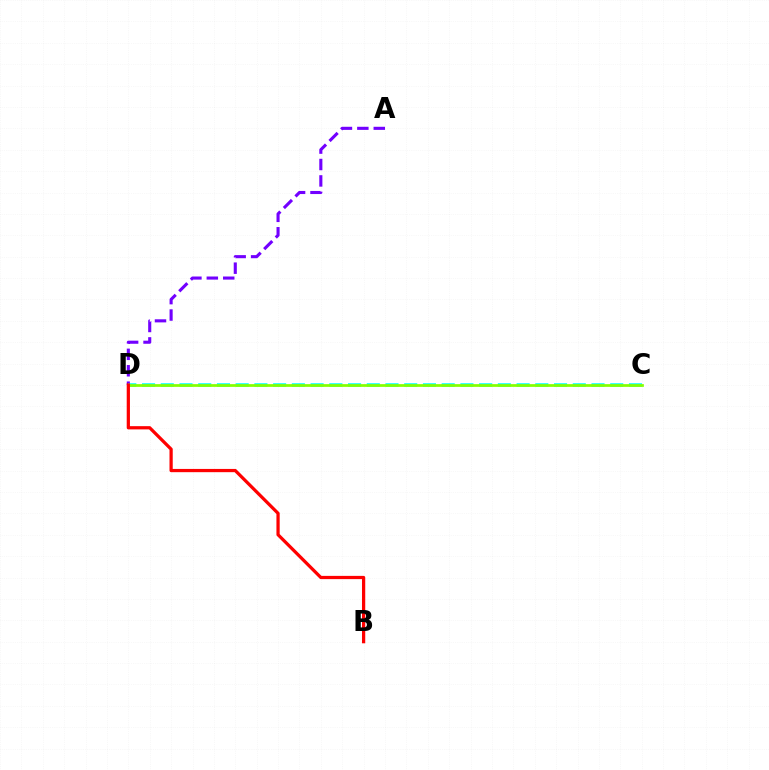{('A', 'D'): [{'color': '#7200ff', 'line_style': 'dashed', 'thickness': 2.23}], ('C', 'D'): [{'color': '#00fff6', 'line_style': 'dashed', 'thickness': 2.54}, {'color': '#84ff00', 'line_style': 'solid', 'thickness': 1.96}], ('B', 'D'): [{'color': '#ff0000', 'line_style': 'solid', 'thickness': 2.33}]}